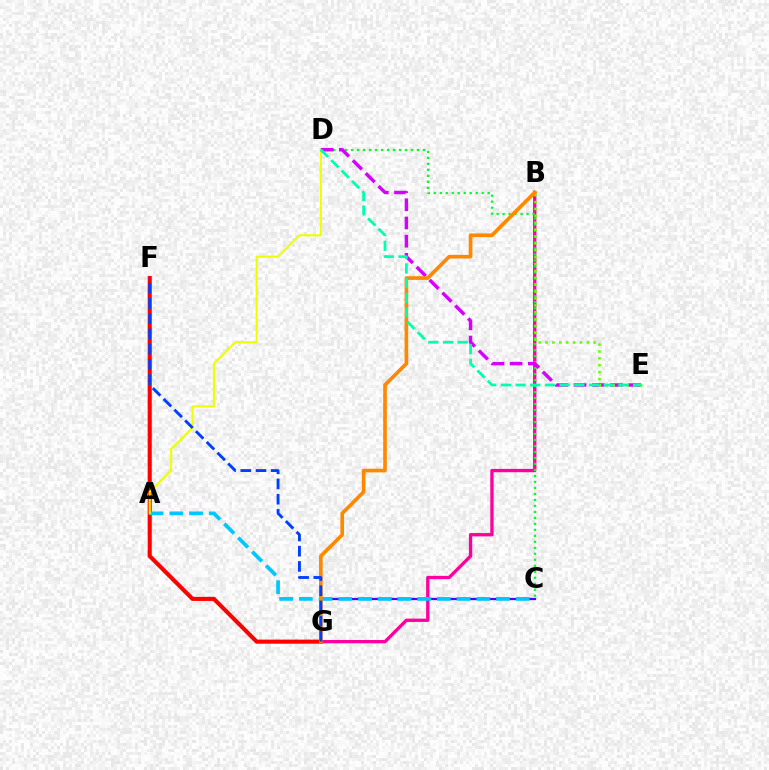{('C', 'G'): [{'color': '#4f00ff', 'line_style': 'solid', 'thickness': 1.6}], ('B', 'G'): [{'color': '#ff00a0', 'line_style': 'solid', 'thickness': 2.39}, {'color': '#ff8800', 'line_style': 'solid', 'thickness': 2.64}], ('F', 'G'): [{'color': '#ff0000', 'line_style': 'solid', 'thickness': 2.93}, {'color': '#003fff', 'line_style': 'dashed', 'thickness': 2.07}], ('C', 'D'): [{'color': '#00ff27', 'line_style': 'dotted', 'thickness': 1.63}], ('A', 'C'): [{'color': '#00c7ff', 'line_style': 'dashed', 'thickness': 2.68}], ('A', 'D'): [{'color': '#eeff00', 'line_style': 'solid', 'thickness': 1.51}], ('D', 'E'): [{'color': '#d600ff', 'line_style': 'dashed', 'thickness': 2.47}, {'color': '#00ffaf', 'line_style': 'dashed', 'thickness': 2.0}], ('B', 'E'): [{'color': '#66ff00', 'line_style': 'dotted', 'thickness': 1.87}]}